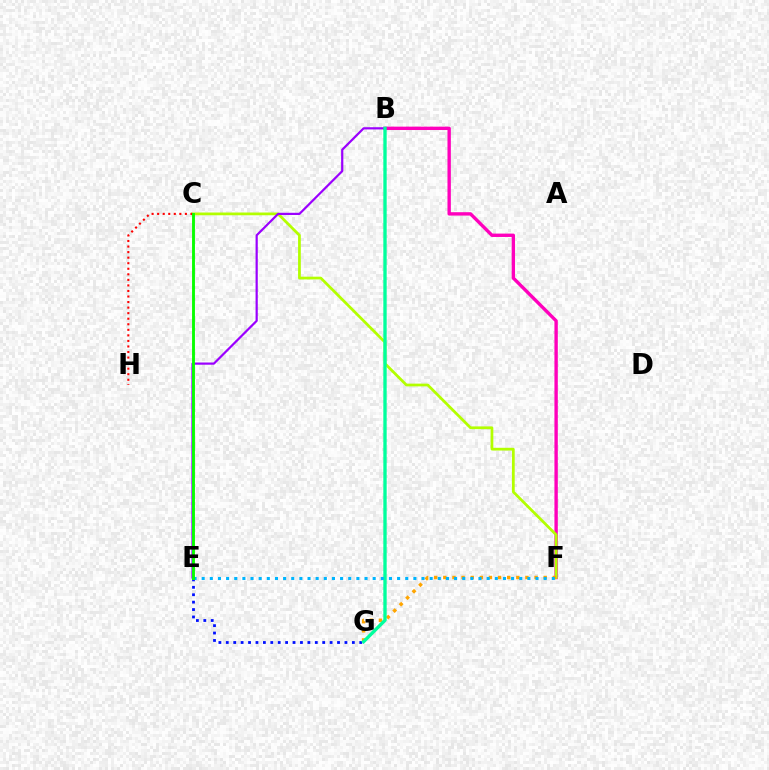{('B', 'F'): [{'color': '#ff00bd', 'line_style': 'solid', 'thickness': 2.43}], ('C', 'F'): [{'color': '#b3ff00', 'line_style': 'solid', 'thickness': 1.98}], ('C', 'H'): [{'color': '#ff0000', 'line_style': 'dotted', 'thickness': 1.51}], ('F', 'G'): [{'color': '#ffa500', 'line_style': 'dotted', 'thickness': 2.48}], ('B', 'E'): [{'color': '#9b00ff', 'line_style': 'solid', 'thickness': 1.59}], ('E', 'G'): [{'color': '#0010ff', 'line_style': 'dotted', 'thickness': 2.01}], ('B', 'G'): [{'color': '#00ff9d', 'line_style': 'solid', 'thickness': 2.41}], ('E', 'F'): [{'color': '#00b5ff', 'line_style': 'dotted', 'thickness': 2.21}], ('C', 'E'): [{'color': '#08ff00', 'line_style': 'solid', 'thickness': 2.08}]}